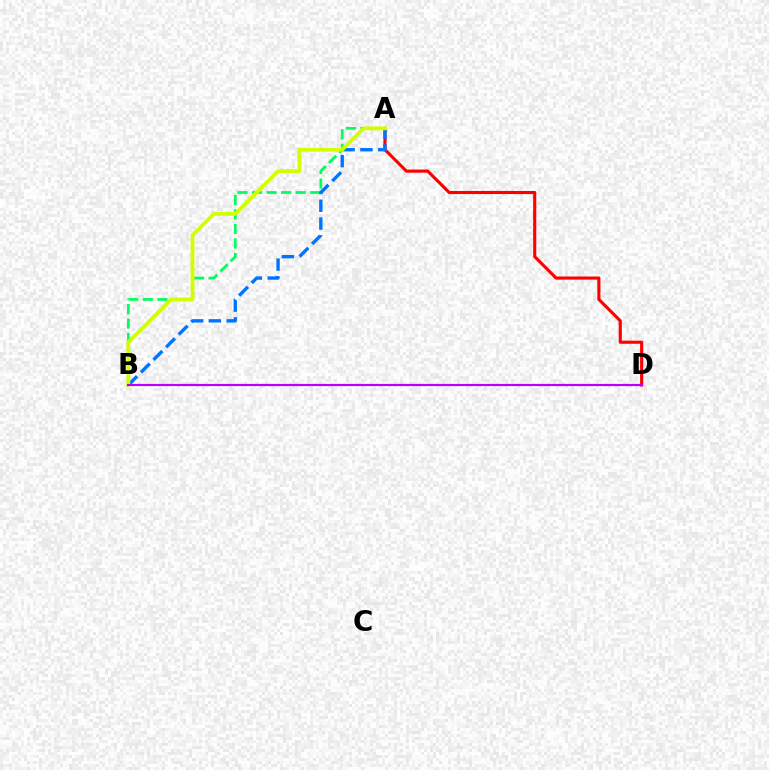{('A', 'D'): [{'color': '#ff0000', 'line_style': 'solid', 'thickness': 2.24}], ('A', 'B'): [{'color': '#00ff5c', 'line_style': 'dashed', 'thickness': 1.98}, {'color': '#0074ff', 'line_style': 'dashed', 'thickness': 2.42}, {'color': '#d1ff00', 'line_style': 'solid', 'thickness': 2.74}], ('B', 'D'): [{'color': '#b900ff', 'line_style': 'solid', 'thickness': 1.58}]}